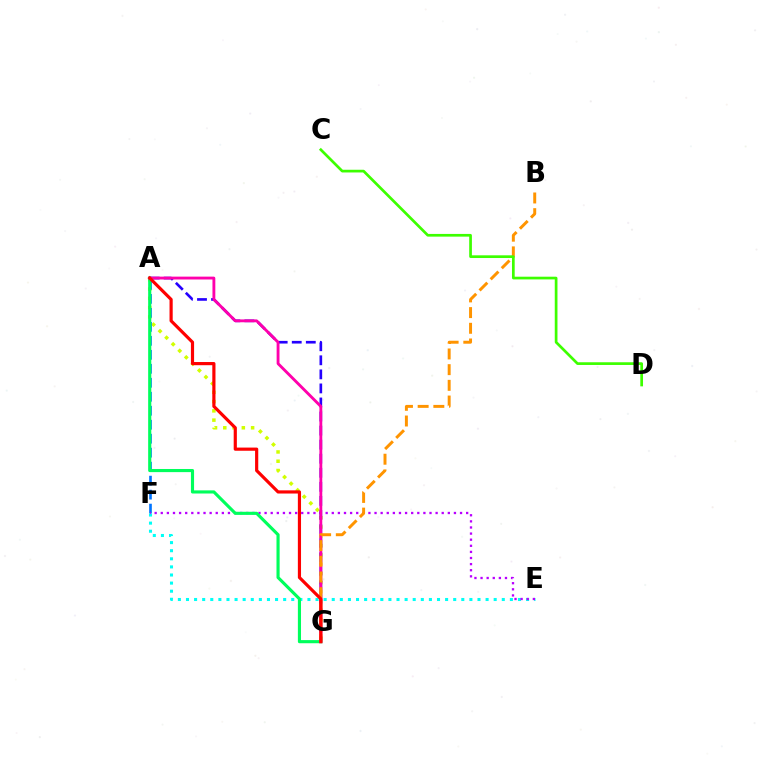{('A', 'G'): [{'color': '#d1ff00', 'line_style': 'dotted', 'thickness': 2.52}, {'color': '#00ff5c', 'line_style': 'solid', 'thickness': 2.25}, {'color': '#2500ff', 'line_style': 'dashed', 'thickness': 1.91}, {'color': '#ff00ac', 'line_style': 'solid', 'thickness': 2.06}, {'color': '#ff0000', 'line_style': 'solid', 'thickness': 2.29}], ('A', 'F'): [{'color': '#0074ff', 'line_style': 'dashed', 'thickness': 1.9}], ('E', 'F'): [{'color': '#00fff6', 'line_style': 'dotted', 'thickness': 2.2}, {'color': '#b900ff', 'line_style': 'dotted', 'thickness': 1.66}], ('B', 'G'): [{'color': '#ff9400', 'line_style': 'dashed', 'thickness': 2.13}], ('C', 'D'): [{'color': '#3dff00', 'line_style': 'solid', 'thickness': 1.95}]}